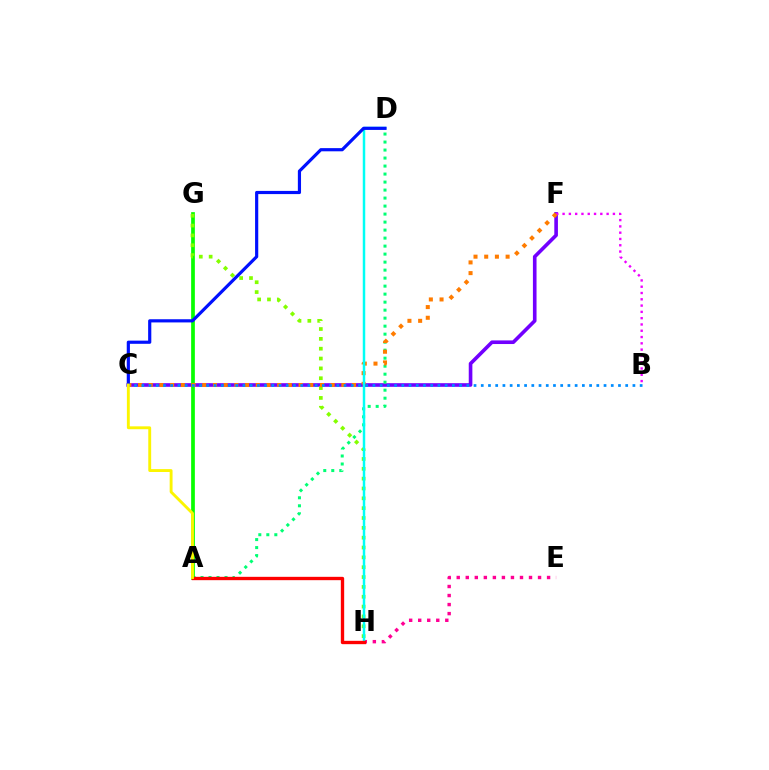{('E', 'H'): [{'color': '#ff0094', 'line_style': 'dotted', 'thickness': 2.45}], ('C', 'F'): [{'color': '#7200ff', 'line_style': 'solid', 'thickness': 2.61}, {'color': '#ff7c00', 'line_style': 'dotted', 'thickness': 2.91}], ('B', 'F'): [{'color': '#ee00ff', 'line_style': 'dotted', 'thickness': 1.71}], ('A', 'D'): [{'color': '#00ff74', 'line_style': 'dotted', 'thickness': 2.17}], ('A', 'G'): [{'color': '#08ff00', 'line_style': 'solid', 'thickness': 2.67}], ('G', 'H'): [{'color': '#84ff00', 'line_style': 'dotted', 'thickness': 2.67}], ('D', 'H'): [{'color': '#00fff6', 'line_style': 'solid', 'thickness': 1.78}], ('C', 'D'): [{'color': '#0010ff', 'line_style': 'solid', 'thickness': 2.29}], ('A', 'H'): [{'color': '#ff0000', 'line_style': 'solid', 'thickness': 2.41}], ('B', 'C'): [{'color': '#008cff', 'line_style': 'dotted', 'thickness': 1.96}], ('A', 'C'): [{'color': '#fcf500', 'line_style': 'solid', 'thickness': 2.08}]}